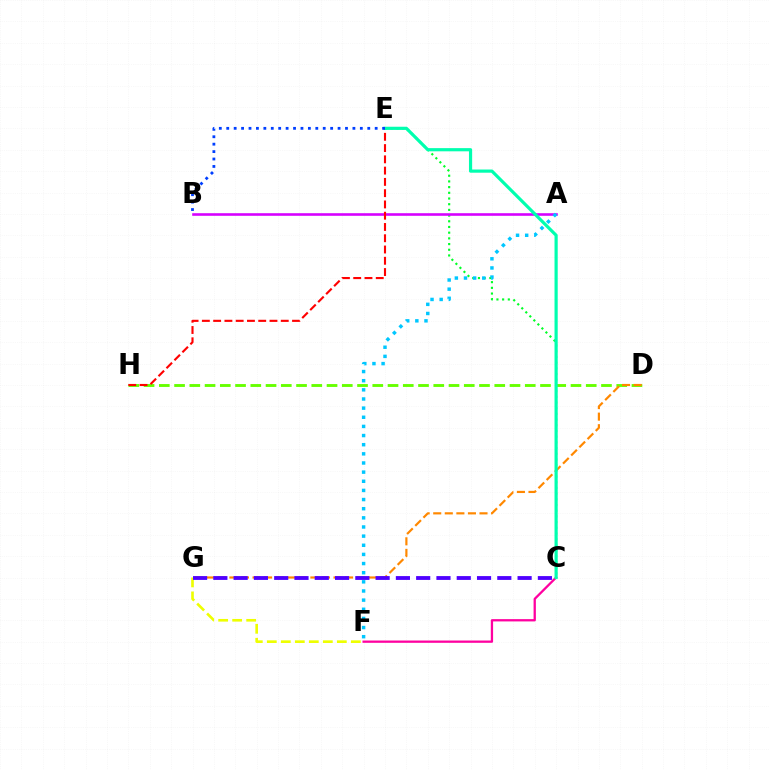{('C', 'E'): [{'color': '#00ff27', 'line_style': 'dotted', 'thickness': 1.55}, {'color': '#00ffaf', 'line_style': 'solid', 'thickness': 2.29}], ('D', 'H'): [{'color': '#66ff00', 'line_style': 'dashed', 'thickness': 2.07}], ('A', 'B'): [{'color': '#d600ff', 'line_style': 'solid', 'thickness': 1.87}], ('D', 'G'): [{'color': '#ff8800', 'line_style': 'dashed', 'thickness': 1.57}], ('C', 'F'): [{'color': '#ff00a0', 'line_style': 'solid', 'thickness': 1.65}], ('F', 'G'): [{'color': '#eeff00', 'line_style': 'dashed', 'thickness': 1.9}], ('E', 'H'): [{'color': '#ff0000', 'line_style': 'dashed', 'thickness': 1.53}], ('B', 'E'): [{'color': '#003fff', 'line_style': 'dotted', 'thickness': 2.02}], ('A', 'F'): [{'color': '#00c7ff', 'line_style': 'dotted', 'thickness': 2.48}], ('C', 'G'): [{'color': '#4f00ff', 'line_style': 'dashed', 'thickness': 2.76}]}